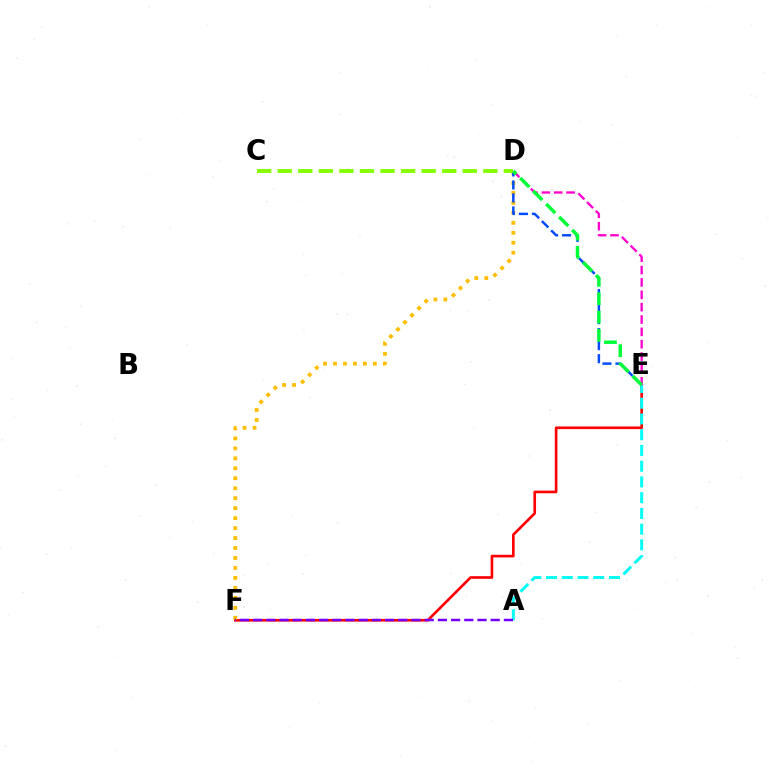{('E', 'F'): [{'color': '#ff0000', 'line_style': 'solid', 'thickness': 1.9}], ('D', 'F'): [{'color': '#ffbd00', 'line_style': 'dotted', 'thickness': 2.71}], ('A', 'E'): [{'color': '#00fff6', 'line_style': 'dashed', 'thickness': 2.14}], ('D', 'E'): [{'color': '#004bff', 'line_style': 'dashed', 'thickness': 1.77}, {'color': '#ff00cf', 'line_style': 'dashed', 'thickness': 1.68}, {'color': '#00ff39', 'line_style': 'dashed', 'thickness': 2.49}], ('C', 'D'): [{'color': '#84ff00', 'line_style': 'dashed', 'thickness': 2.79}], ('A', 'F'): [{'color': '#7200ff', 'line_style': 'dashed', 'thickness': 1.79}]}